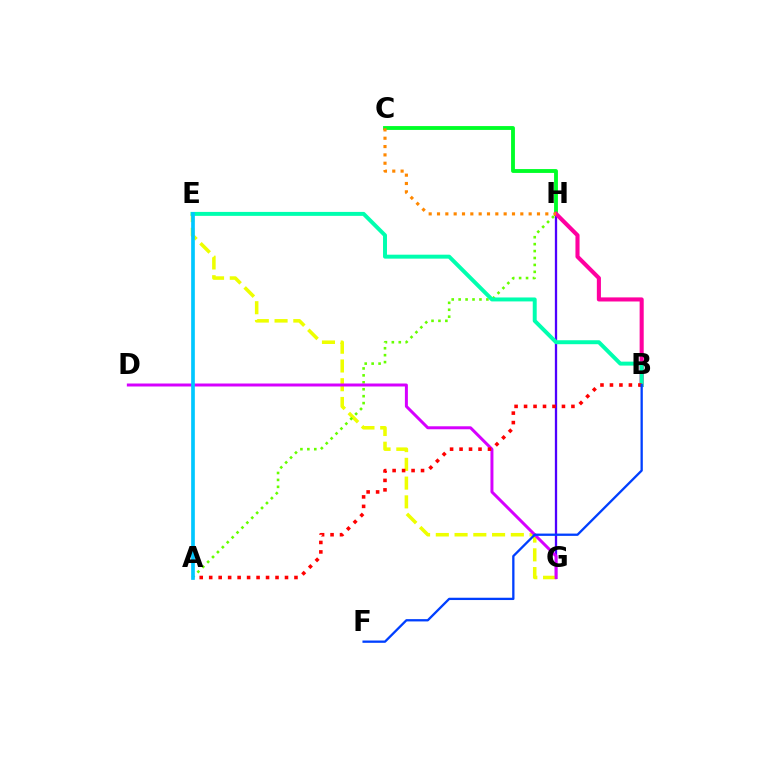{('G', 'H'): [{'color': '#4f00ff', 'line_style': 'solid', 'thickness': 1.65}], ('E', 'G'): [{'color': '#eeff00', 'line_style': 'dashed', 'thickness': 2.55}], ('A', 'H'): [{'color': '#66ff00', 'line_style': 'dotted', 'thickness': 1.88}], ('D', 'G'): [{'color': '#d600ff', 'line_style': 'solid', 'thickness': 2.14}], ('C', 'H'): [{'color': '#00ff27', 'line_style': 'solid', 'thickness': 2.77}, {'color': '#ff8800', 'line_style': 'dotted', 'thickness': 2.26}], ('B', 'H'): [{'color': '#ff00a0', 'line_style': 'solid', 'thickness': 2.95}], ('B', 'E'): [{'color': '#00ffaf', 'line_style': 'solid', 'thickness': 2.85}], ('A', 'B'): [{'color': '#ff0000', 'line_style': 'dotted', 'thickness': 2.57}], ('A', 'E'): [{'color': '#00c7ff', 'line_style': 'solid', 'thickness': 2.65}], ('B', 'F'): [{'color': '#003fff', 'line_style': 'solid', 'thickness': 1.66}]}